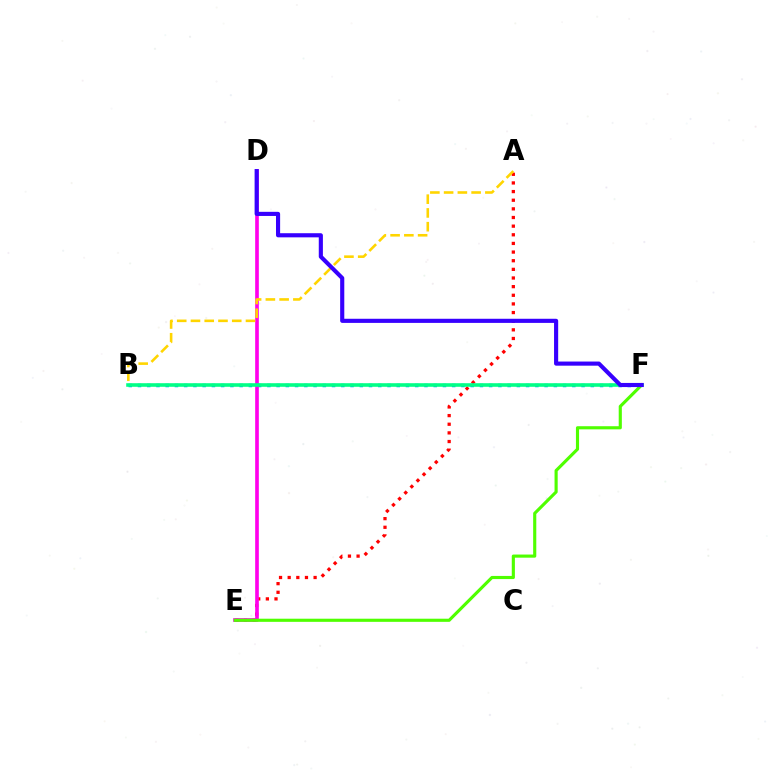{('A', 'E'): [{'color': '#ff0000', 'line_style': 'dotted', 'thickness': 2.35}], ('B', 'F'): [{'color': '#009eff', 'line_style': 'dotted', 'thickness': 2.51}, {'color': '#00ff86', 'line_style': 'solid', 'thickness': 2.58}], ('D', 'E'): [{'color': '#ff00ed', 'line_style': 'solid', 'thickness': 2.63}], ('E', 'F'): [{'color': '#4fff00', 'line_style': 'solid', 'thickness': 2.26}], ('A', 'B'): [{'color': '#ffd500', 'line_style': 'dashed', 'thickness': 1.87}], ('D', 'F'): [{'color': '#3700ff', 'line_style': 'solid', 'thickness': 2.97}]}